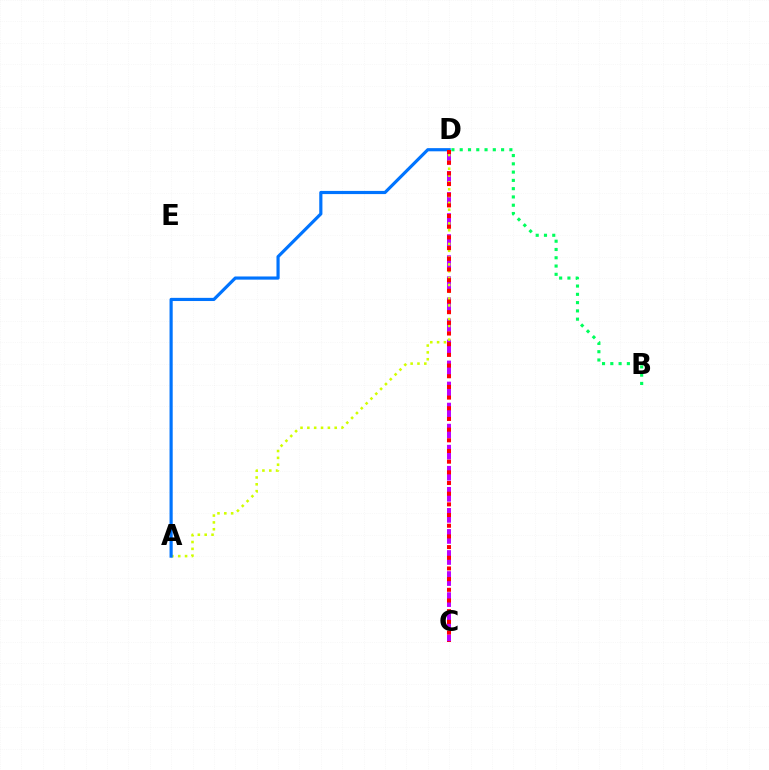{('C', 'D'): [{'color': '#b900ff', 'line_style': 'dashed', 'thickness': 2.86}, {'color': '#ff0000', 'line_style': 'dotted', 'thickness': 2.9}], ('A', 'D'): [{'color': '#d1ff00', 'line_style': 'dotted', 'thickness': 1.86}, {'color': '#0074ff', 'line_style': 'solid', 'thickness': 2.28}], ('B', 'D'): [{'color': '#00ff5c', 'line_style': 'dotted', 'thickness': 2.25}]}